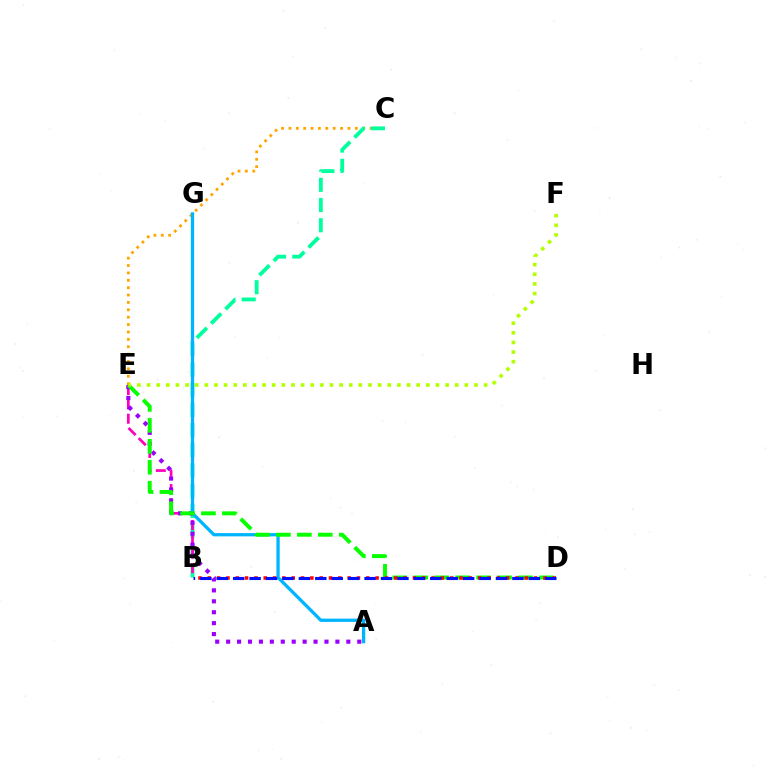{('C', 'E'): [{'color': '#ffa500', 'line_style': 'dotted', 'thickness': 2.0}], ('B', 'C'): [{'color': '#00ff9d', 'line_style': 'dashed', 'thickness': 2.75}], ('B', 'E'): [{'color': '#ff00bd', 'line_style': 'dashed', 'thickness': 1.95}], ('A', 'E'): [{'color': '#9b00ff', 'line_style': 'dotted', 'thickness': 2.97}], ('A', 'G'): [{'color': '#00b5ff', 'line_style': 'solid', 'thickness': 2.36}], ('D', 'E'): [{'color': '#08ff00', 'line_style': 'dashed', 'thickness': 2.85}], ('B', 'D'): [{'color': '#ff0000', 'line_style': 'dotted', 'thickness': 2.53}, {'color': '#0010ff', 'line_style': 'dashed', 'thickness': 2.23}], ('E', 'F'): [{'color': '#b3ff00', 'line_style': 'dotted', 'thickness': 2.62}]}